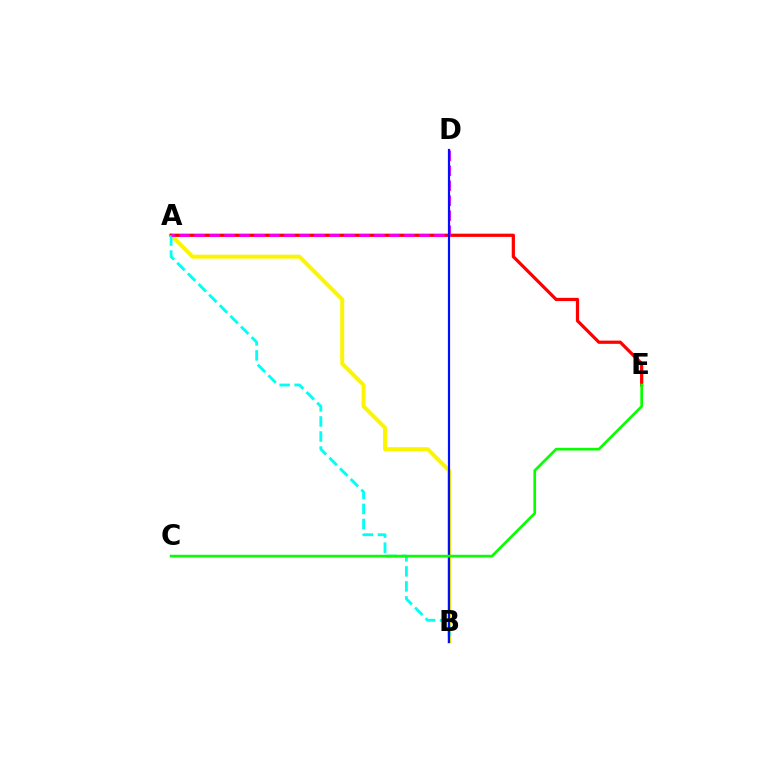{('A', 'B'): [{'color': '#fcf500', 'line_style': 'solid', 'thickness': 2.84}, {'color': '#00fff6', 'line_style': 'dashed', 'thickness': 2.04}], ('A', 'E'): [{'color': '#ff0000', 'line_style': 'solid', 'thickness': 2.32}], ('A', 'D'): [{'color': '#ee00ff', 'line_style': 'dashed', 'thickness': 2.04}], ('B', 'D'): [{'color': '#0010ff', 'line_style': 'solid', 'thickness': 1.58}], ('C', 'E'): [{'color': '#08ff00', 'line_style': 'solid', 'thickness': 1.93}]}